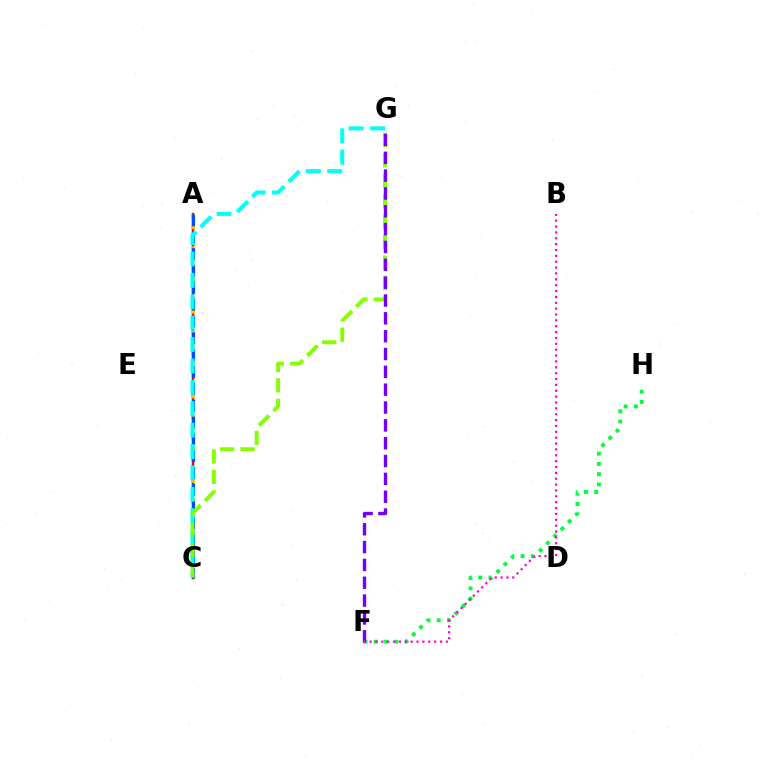{('F', 'H'): [{'color': '#00ff39', 'line_style': 'dotted', 'thickness': 2.78}], ('A', 'C'): [{'color': '#ff0000', 'line_style': 'solid', 'thickness': 1.78}, {'color': '#ffbd00', 'line_style': 'dotted', 'thickness': 2.87}, {'color': '#004bff', 'line_style': 'dashed', 'thickness': 2.29}], ('C', 'G'): [{'color': '#00fff6', 'line_style': 'dashed', 'thickness': 2.91}, {'color': '#84ff00', 'line_style': 'dashed', 'thickness': 2.78}], ('F', 'G'): [{'color': '#7200ff', 'line_style': 'dashed', 'thickness': 2.42}], ('B', 'F'): [{'color': '#ff00cf', 'line_style': 'dotted', 'thickness': 1.59}]}